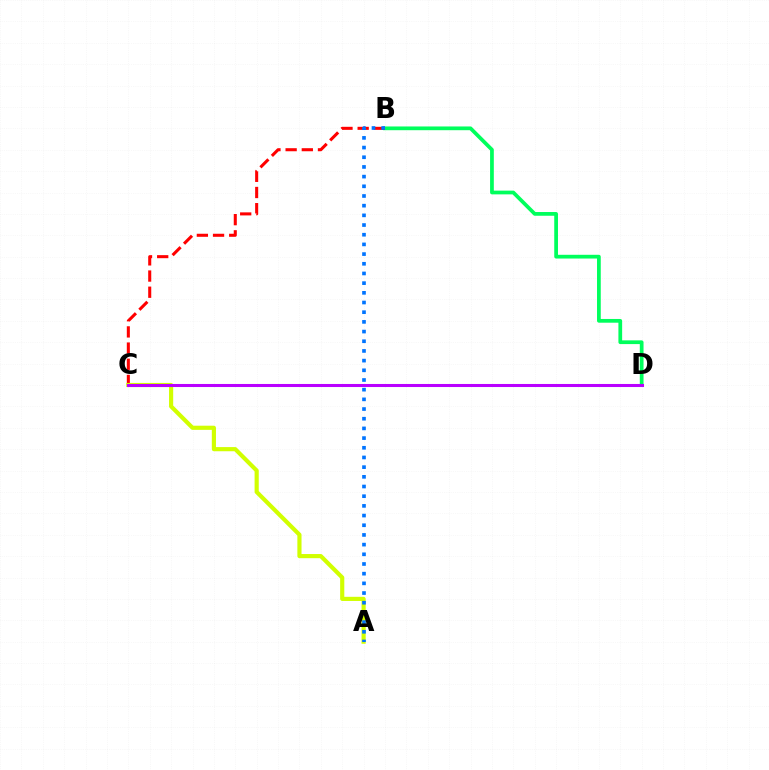{('B', 'D'): [{'color': '#00ff5c', 'line_style': 'solid', 'thickness': 2.69}], ('B', 'C'): [{'color': '#ff0000', 'line_style': 'dashed', 'thickness': 2.2}], ('A', 'C'): [{'color': '#d1ff00', 'line_style': 'solid', 'thickness': 2.99}], ('C', 'D'): [{'color': '#b900ff', 'line_style': 'solid', 'thickness': 2.2}], ('A', 'B'): [{'color': '#0074ff', 'line_style': 'dotted', 'thickness': 2.63}]}